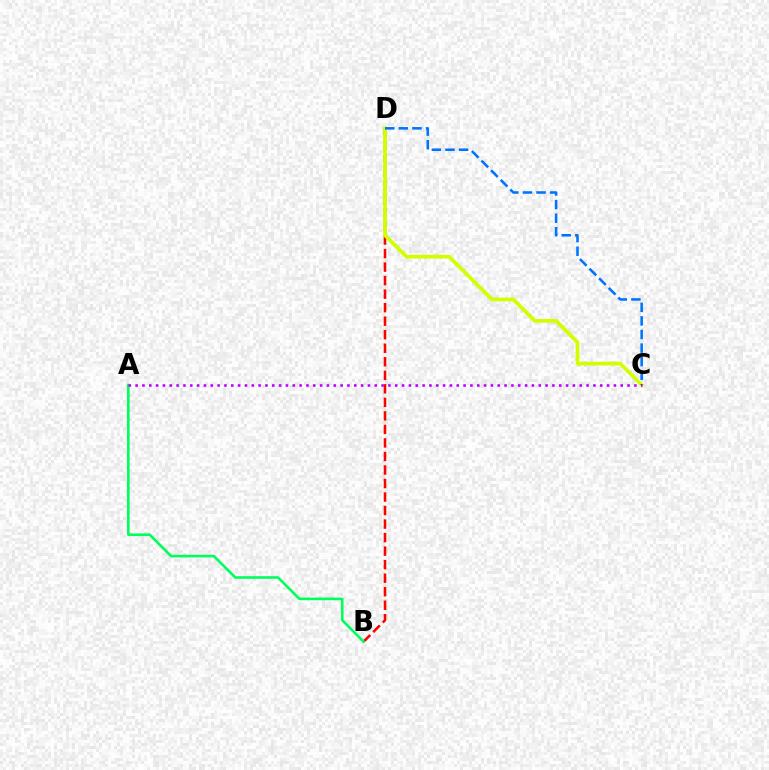{('B', 'D'): [{'color': '#ff0000', 'line_style': 'dashed', 'thickness': 1.84}], ('C', 'D'): [{'color': '#d1ff00', 'line_style': 'solid', 'thickness': 2.68}, {'color': '#0074ff', 'line_style': 'dashed', 'thickness': 1.85}], ('A', 'B'): [{'color': '#00ff5c', 'line_style': 'solid', 'thickness': 1.89}], ('A', 'C'): [{'color': '#b900ff', 'line_style': 'dotted', 'thickness': 1.86}]}